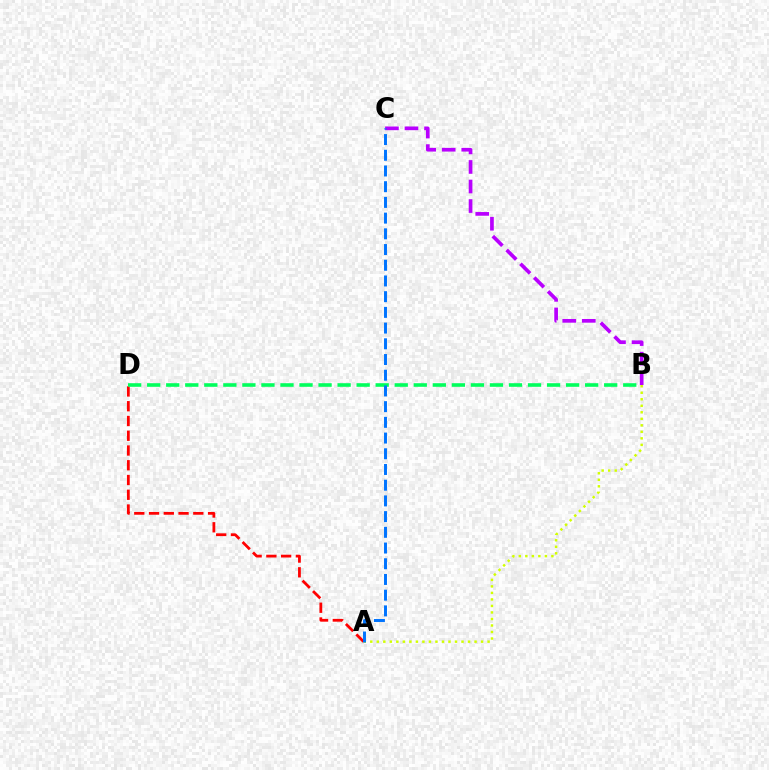{('B', 'C'): [{'color': '#b900ff', 'line_style': 'dashed', 'thickness': 2.65}], ('A', 'B'): [{'color': '#d1ff00', 'line_style': 'dotted', 'thickness': 1.77}], ('A', 'D'): [{'color': '#ff0000', 'line_style': 'dashed', 'thickness': 2.0}], ('B', 'D'): [{'color': '#00ff5c', 'line_style': 'dashed', 'thickness': 2.59}], ('A', 'C'): [{'color': '#0074ff', 'line_style': 'dashed', 'thickness': 2.13}]}